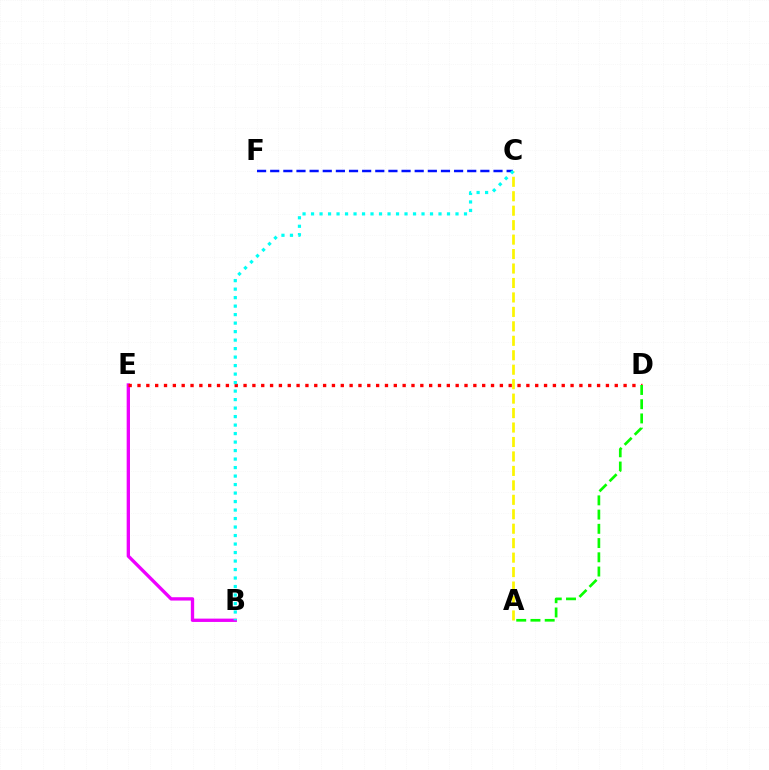{('A', 'C'): [{'color': '#fcf500', 'line_style': 'dashed', 'thickness': 1.96}], ('B', 'E'): [{'color': '#ee00ff', 'line_style': 'solid', 'thickness': 2.4}], ('D', 'E'): [{'color': '#ff0000', 'line_style': 'dotted', 'thickness': 2.4}], ('C', 'F'): [{'color': '#0010ff', 'line_style': 'dashed', 'thickness': 1.78}], ('B', 'C'): [{'color': '#00fff6', 'line_style': 'dotted', 'thickness': 2.31}], ('A', 'D'): [{'color': '#08ff00', 'line_style': 'dashed', 'thickness': 1.93}]}